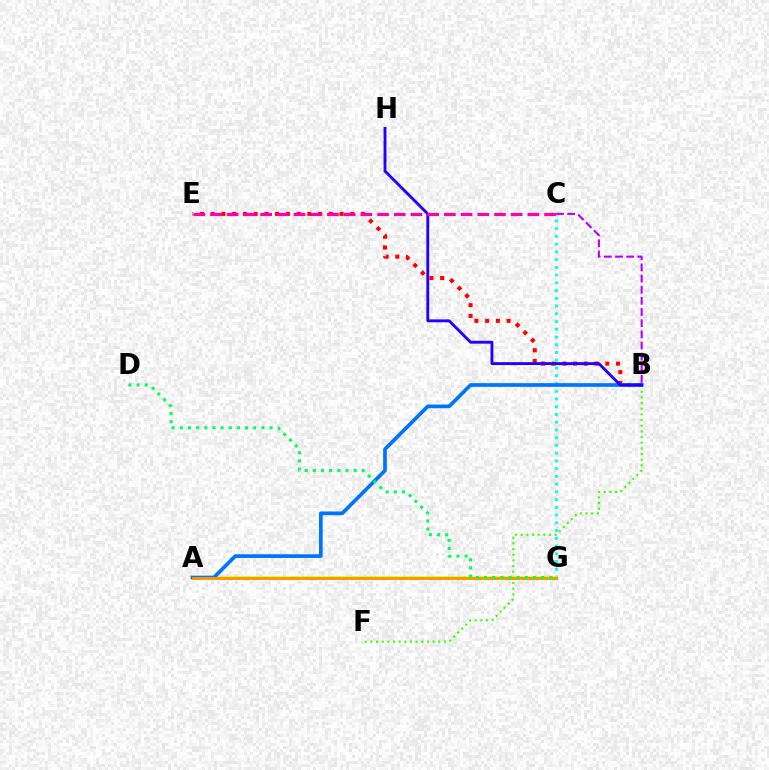{('B', 'E'): [{'color': '#ff0000', 'line_style': 'dotted', 'thickness': 2.92}], ('C', 'G'): [{'color': '#00fff6', 'line_style': 'dotted', 'thickness': 2.1}], ('B', 'F'): [{'color': '#3dff00', 'line_style': 'dotted', 'thickness': 1.54}], ('B', 'C'): [{'color': '#b900ff', 'line_style': 'dashed', 'thickness': 1.52}], ('A', 'G'): [{'color': '#d1ff00', 'line_style': 'solid', 'thickness': 2.56}, {'color': '#ff9400', 'line_style': 'solid', 'thickness': 2.08}], ('A', 'B'): [{'color': '#0074ff', 'line_style': 'solid', 'thickness': 2.66}], ('B', 'H'): [{'color': '#2500ff', 'line_style': 'solid', 'thickness': 2.07}], ('C', 'E'): [{'color': '#ff00ac', 'line_style': 'dashed', 'thickness': 2.27}], ('D', 'G'): [{'color': '#00ff5c', 'line_style': 'dotted', 'thickness': 2.22}]}